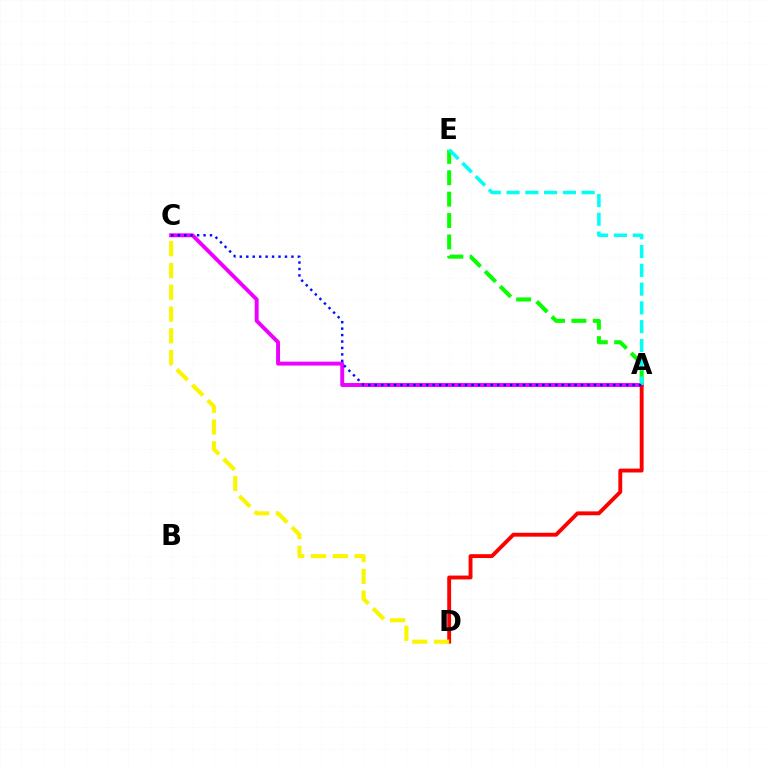{('A', 'C'): [{'color': '#ee00ff', 'line_style': 'solid', 'thickness': 2.83}, {'color': '#0010ff', 'line_style': 'dotted', 'thickness': 1.75}], ('A', 'D'): [{'color': '#ff0000', 'line_style': 'solid', 'thickness': 2.79}], ('A', 'E'): [{'color': '#08ff00', 'line_style': 'dashed', 'thickness': 2.91}, {'color': '#00fff6', 'line_style': 'dashed', 'thickness': 2.55}], ('C', 'D'): [{'color': '#fcf500', 'line_style': 'dashed', 'thickness': 2.96}]}